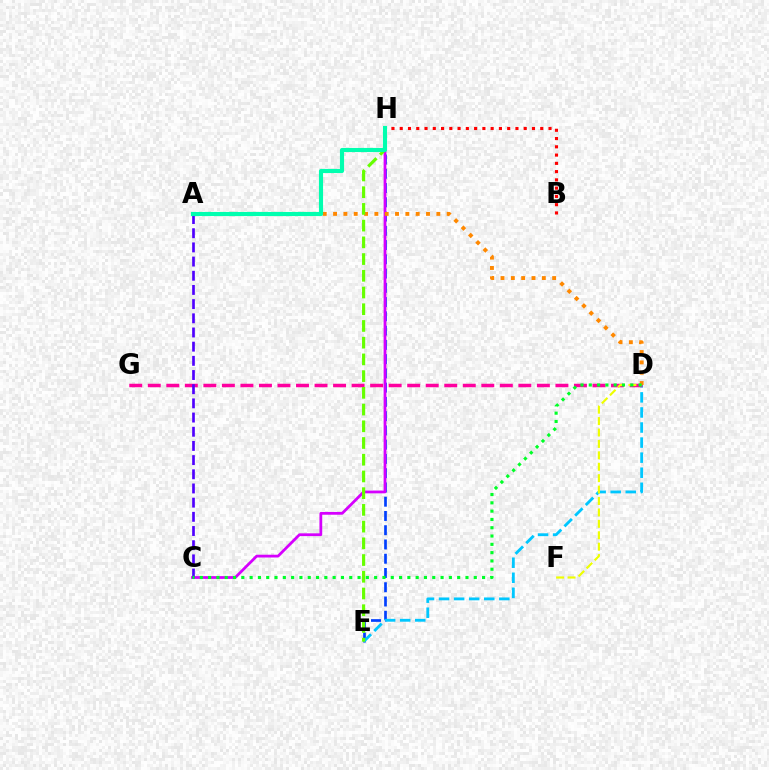{('E', 'H'): [{'color': '#003fff', 'line_style': 'dashed', 'thickness': 1.94}, {'color': '#66ff00', 'line_style': 'dashed', 'thickness': 2.27}], ('D', 'E'): [{'color': '#00c7ff', 'line_style': 'dashed', 'thickness': 2.05}], ('C', 'H'): [{'color': '#d600ff', 'line_style': 'solid', 'thickness': 2.0}], ('D', 'G'): [{'color': '#ff00a0', 'line_style': 'dashed', 'thickness': 2.52}], ('D', 'F'): [{'color': '#eeff00', 'line_style': 'dashed', 'thickness': 1.55}], ('A', 'C'): [{'color': '#4f00ff', 'line_style': 'dashed', 'thickness': 1.93}], ('A', 'D'): [{'color': '#ff8800', 'line_style': 'dotted', 'thickness': 2.81}], ('B', 'H'): [{'color': '#ff0000', 'line_style': 'dotted', 'thickness': 2.25}], ('C', 'D'): [{'color': '#00ff27', 'line_style': 'dotted', 'thickness': 2.26}], ('A', 'H'): [{'color': '#00ffaf', 'line_style': 'solid', 'thickness': 2.97}]}